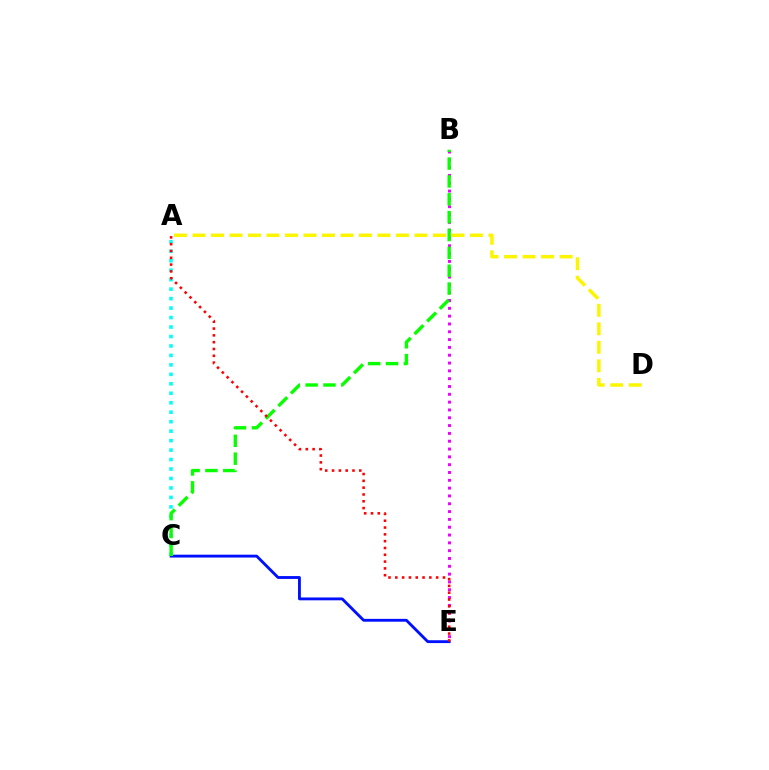{('C', 'E'): [{'color': '#0010ff', 'line_style': 'solid', 'thickness': 2.05}], ('A', 'C'): [{'color': '#00fff6', 'line_style': 'dotted', 'thickness': 2.57}], ('B', 'E'): [{'color': '#ee00ff', 'line_style': 'dotted', 'thickness': 2.12}], ('A', 'D'): [{'color': '#fcf500', 'line_style': 'dashed', 'thickness': 2.51}], ('B', 'C'): [{'color': '#08ff00', 'line_style': 'dashed', 'thickness': 2.43}], ('A', 'E'): [{'color': '#ff0000', 'line_style': 'dotted', 'thickness': 1.85}]}